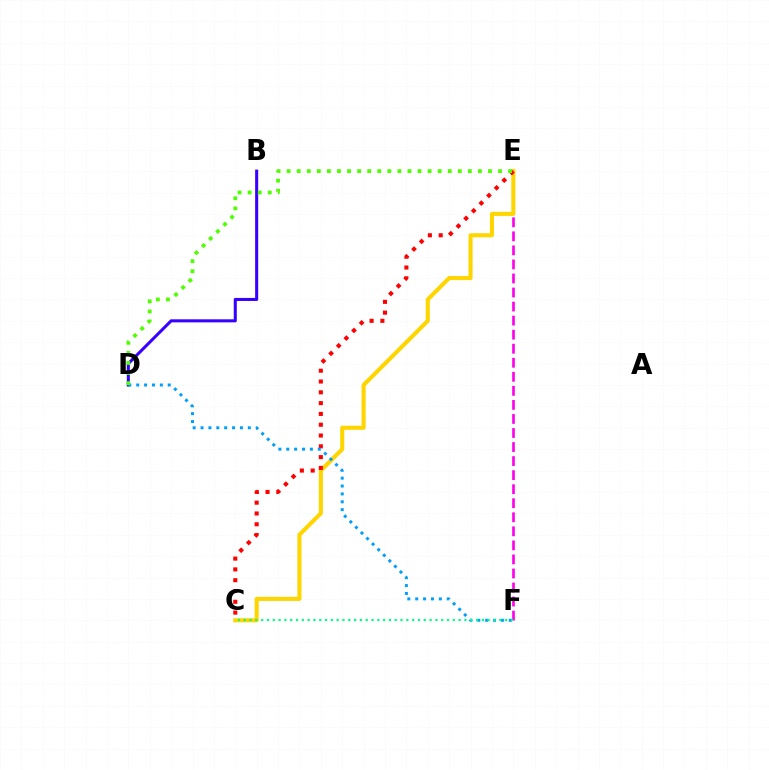{('E', 'F'): [{'color': '#ff00ed', 'line_style': 'dashed', 'thickness': 1.91}], ('C', 'E'): [{'color': '#ffd500', 'line_style': 'solid', 'thickness': 2.94}, {'color': '#ff0000', 'line_style': 'dotted', 'thickness': 2.93}], ('B', 'D'): [{'color': '#3700ff', 'line_style': 'solid', 'thickness': 2.2}], ('D', 'F'): [{'color': '#009eff', 'line_style': 'dotted', 'thickness': 2.14}], ('C', 'F'): [{'color': '#00ff86', 'line_style': 'dotted', 'thickness': 1.58}], ('D', 'E'): [{'color': '#4fff00', 'line_style': 'dotted', 'thickness': 2.74}]}